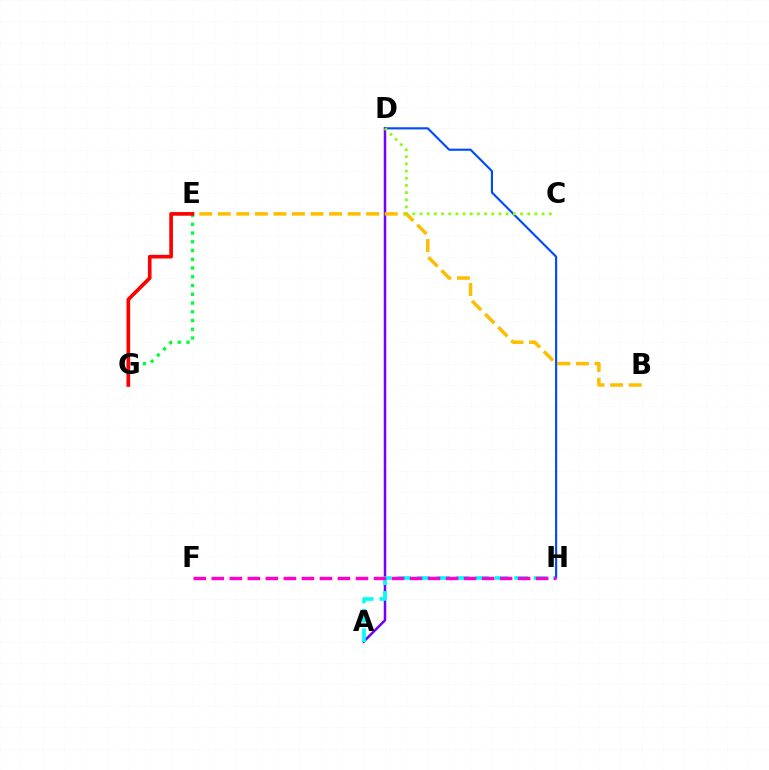{('A', 'D'): [{'color': '#7200ff', 'line_style': 'solid', 'thickness': 1.81}], ('B', 'E'): [{'color': '#ffbd00', 'line_style': 'dashed', 'thickness': 2.52}], ('A', 'H'): [{'color': '#00fff6', 'line_style': 'dashed', 'thickness': 2.65}], ('D', 'H'): [{'color': '#004bff', 'line_style': 'solid', 'thickness': 1.54}], ('C', 'D'): [{'color': '#84ff00', 'line_style': 'dotted', 'thickness': 1.95}], ('E', 'G'): [{'color': '#00ff39', 'line_style': 'dotted', 'thickness': 2.38}, {'color': '#ff0000', 'line_style': 'solid', 'thickness': 2.64}], ('F', 'H'): [{'color': '#ff00cf', 'line_style': 'dashed', 'thickness': 2.45}]}